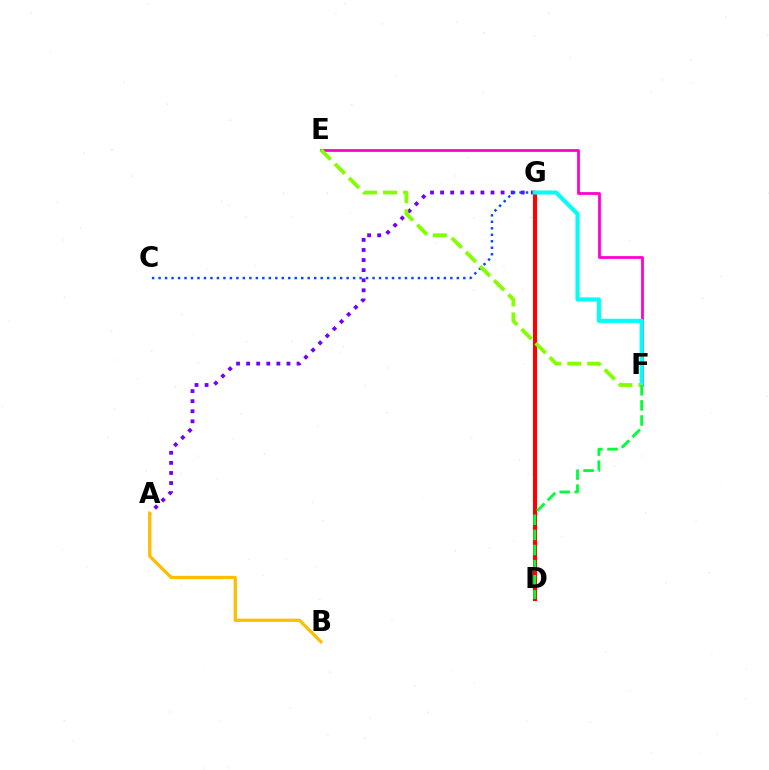{('A', 'G'): [{'color': '#7200ff', 'line_style': 'dotted', 'thickness': 2.74}], ('D', 'G'): [{'color': '#ff0000', 'line_style': 'solid', 'thickness': 2.94}], ('E', 'F'): [{'color': '#ff00cf', 'line_style': 'solid', 'thickness': 2.0}, {'color': '#84ff00', 'line_style': 'dashed', 'thickness': 2.72}], ('C', 'G'): [{'color': '#004bff', 'line_style': 'dotted', 'thickness': 1.76}], ('F', 'G'): [{'color': '#00fff6', 'line_style': 'solid', 'thickness': 2.95}], ('A', 'B'): [{'color': '#ffbd00', 'line_style': 'solid', 'thickness': 2.35}], ('D', 'F'): [{'color': '#00ff39', 'line_style': 'dashed', 'thickness': 2.05}]}